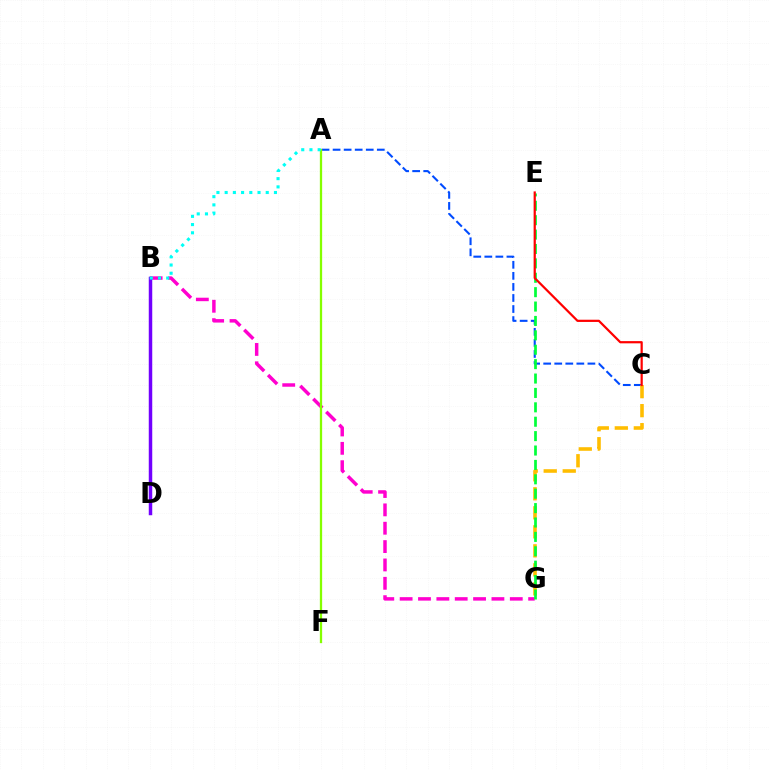{('B', 'G'): [{'color': '#ff00cf', 'line_style': 'dashed', 'thickness': 2.49}], ('A', 'C'): [{'color': '#004bff', 'line_style': 'dashed', 'thickness': 1.5}], ('A', 'F'): [{'color': '#84ff00', 'line_style': 'solid', 'thickness': 1.64}], ('B', 'D'): [{'color': '#7200ff', 'line_style': 'solid', 'thickness': 2.5}], ('C', 'G'): [{'color': '#ffbd00', 'line_style': 'dashed', 'thickness': 2.58}], ('E', 'G'): [{'color': '#00ff39', 'line_style': 'dashed', 'thickness': 1.96}], ('C', 'E'): [{'color': '#ff0000', 'line_style': 'solid', 'thickness': 1.59}], ('A', 'B'): [{'color': '#00fff6', 'line_style': 'dotted', 'thickness': 2.23}]}